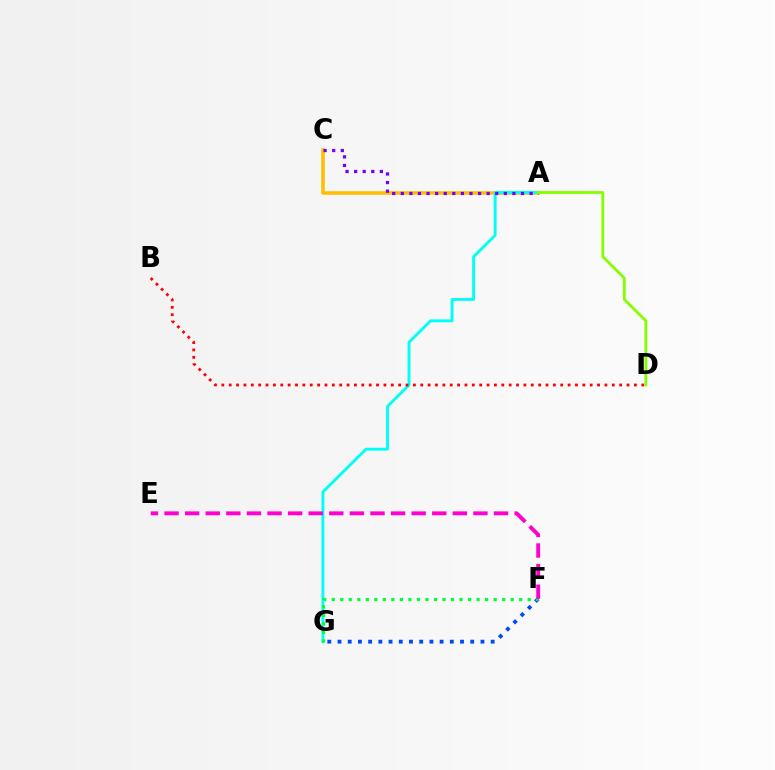{('A', 'C'): [{'color': '#ffbd00', 'line_style': 'solid', 'thickness': 2.56}, {'color': '#7200ff', 'line_style': 'dotted', 'thickness': 2.33}], ('A', 'G'): [{'color': '#00fff6', 'line_style': 'solid', 'thickness': 2.08}], ('B', 'D'): [{'color': '#ff0000', 'line_style': 'dotted', 'thickness': 2.0}], ('F', 'G'): [{'color': '#004bff', 'line_style': 'dotted', 'thickness': 2.77}, {'color': '#00ff39', 'line_style': 'dotted', 'thickness': 2.31}], ('E', 'F'): [{'color': '#ff00cf', 'line_style': 'dashed', 'thickness': 2.8}], ('A', 'D'): [{'color': '#84ff00', 'line_style': 'solid', 'thickness': 2.04}]}